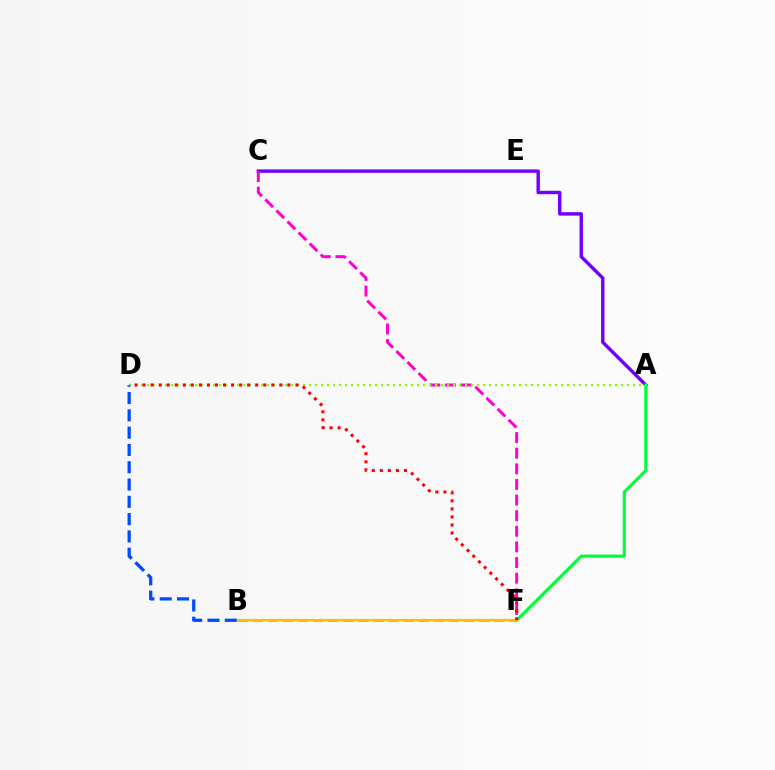{('A', 'C'): [{'color': '#7200ff', 'line_style': 'solid', 'thickness': 2.46}], ('A', 'F'): [{'color': '#00ff39', 'line_style': 'solid', 'thickness': 2.25}], ('C', 'F'): [{'color': '#ff00cf', 'line_style': 'dashed', 'thickness': 2.12}], ('B', 'F'): [{'color': '#00fff6', 'line_style': 'dashed', 'thickness': 2.05}, {'color': '#ffbd00', 'line_style': 'solid', 'thickness': 1.6}], ('B', 'D'): [{'color': '#004bff', 'line_style': 'dashed', 'thickness': 2.35}], ('A', 'D'): [{'color': '#84ff00', 'line_style': 'dotted', 'thickness': 1.63}], ('D', 'F'): [{'color': '#ff0000', 'line_style': 'dotted', 'thickness': 2.19}]}